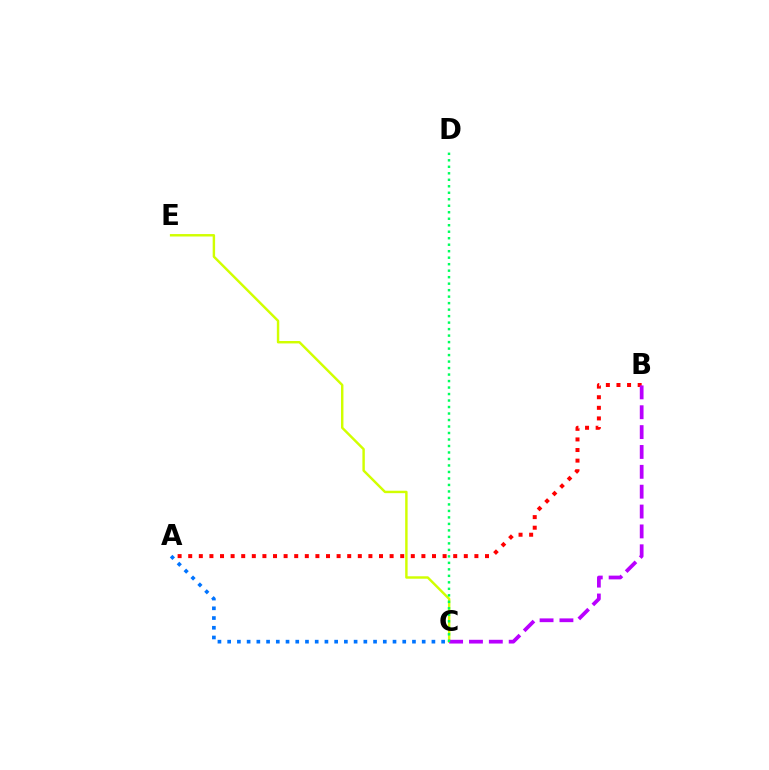{('A', 'B'): [{'color': '#ff0000', 'line_style': 'dotted', 'thickness': 2.88}], ('C', 'E'): [{'color': '#d1ff00', 'line_style': 'solid', 'thickness': 1.75}], ('B', 'C'): [{'color': '#b900ff', 'line_style': 'dashed', 'thickness': 2.7}], ('C', 'D'): [{'color': '#00ff5c', 'line_style': 'dotted', 'thickness': 1.76}], ('A', 'C'): [{'color': '#0074ff', 'line_style': 'dotted', 'thickness': 2.64}]}